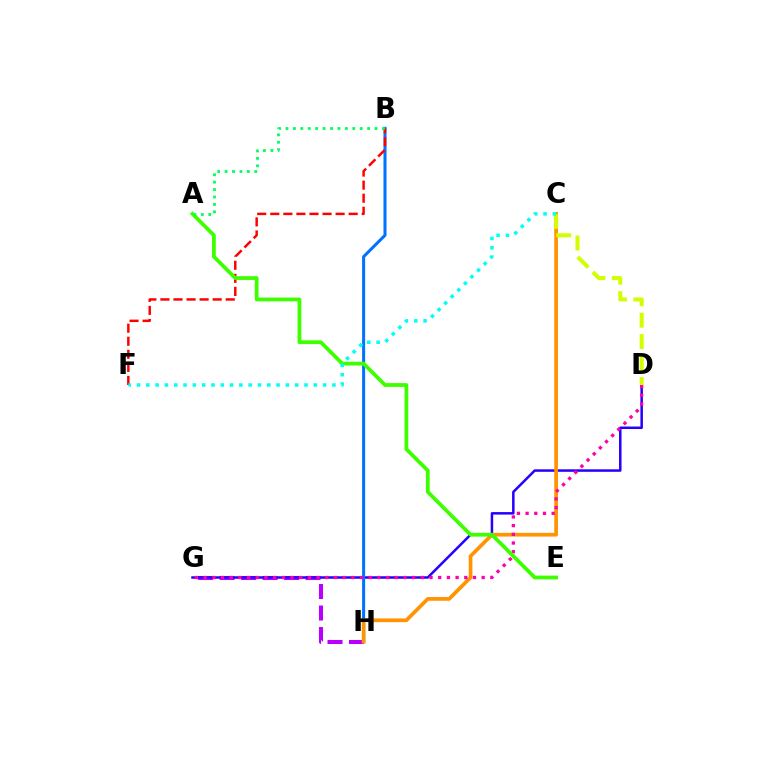{('G', 'H'): [{'color': '#b900ff', 'line_style': 'dashed', 'thickness': 2.92}], ('D', 'G'): [{'color': '#2500ff', 'line_style': 'solid', 'thickness': 1.8}, {'color': '#ff00ac', 'line_style': 'dotted', 'thickness': 2.36}], ('B', 'H'): [{'color': '#0074ff', 'line_style': 'solid', 'thickness': 2.19}], ('B', 'F'): [{'color': '#ff0000', 'line_style': 'dashed', 'thickness': 1.77}], ('C', 'H'): [{'color': '#ff9400', 'line_style': 'solid', 'thickness': 2.67}], ('C', 'D'): [{'color': '#d1ff00', 'line_style': 'dashed', 'thickness': 2.92}], ('A', 'E'): [{'color': '#3dff00', 'line_style': 'solid', 'thickness': 2.72}], ('A', 'B'): [{'color': '#00ff5c', 'line_style': 'dotted', 'thickness': 2.02}], ('C', 'F'): [{'color': '#00fff6', 'line_style': 'dotted', 'thickness': 2.53}]}